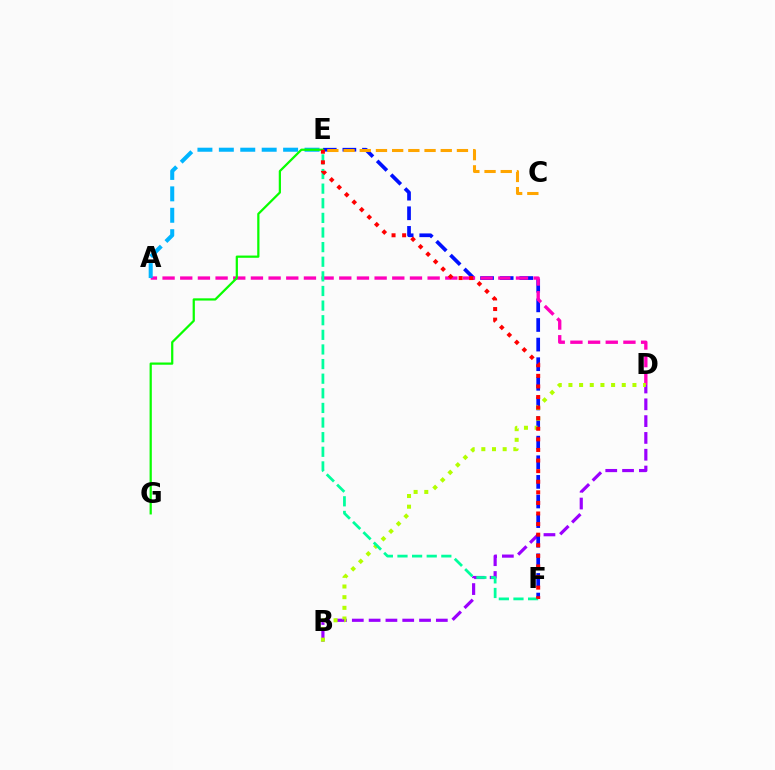{('B', 'D'): [{'color': '#9b00ff', 'line_style': 'dashed', 'thickness': 2.28}, {'color': '#b3ff00', 'line_style': 'dotted', 'thickness': 2.9}], ('E', 'F'): [{'color': '#0010ff', 'line_style': 'dashed', 'thickness': 2.66}, {'color': '#00ff9d', 'line_style': 'dashed', 'thickness': 1.99}, {'color': '#ff0000', 'line_style': 'dotted', 'thickness': 2.88}], ('A', 'D'): [{'color': '#ff00bd', 'line_style': 'dashed', 'thickness': 2.4}], ('A', 'E'): [{'color': '#00b5ff', 'line_style': 'dashed', 'thickness': 2.91}], ('E', 'G'): [{'color': '#08ff00', 'line_style': 'solid', 'thickness': 1.61}], ('C', 'E'): [{'color': '#ffa500', 'line_style': 'dashed', 'thickness': 2.2}]}